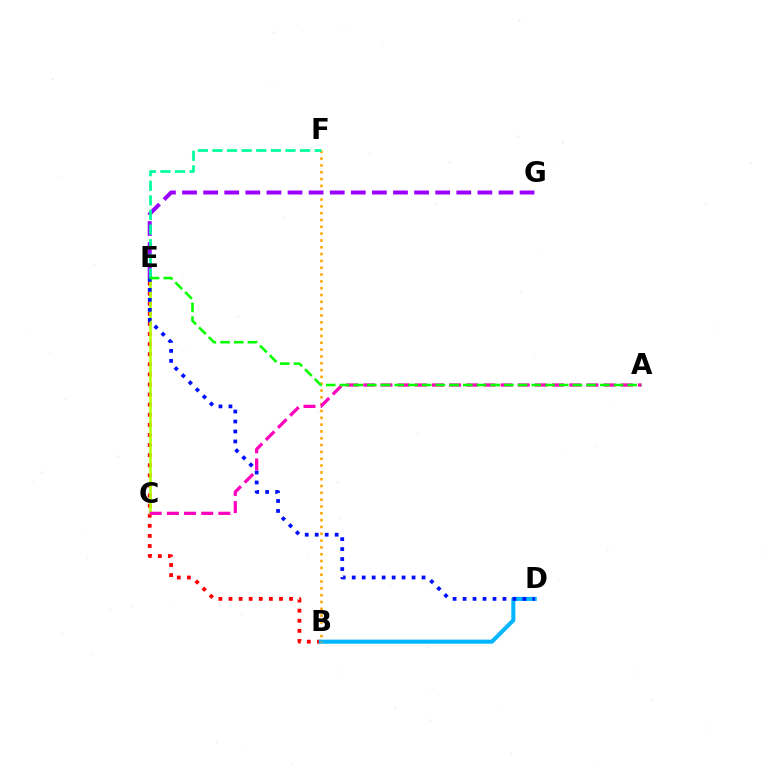{('B', 'E'): [{'color': '#ff0000', 'line_style': 'dotted', 'thickness': 2.74}], ('C', 'E'): [{'color': '#b3ff00', 'line_style': 'solid', 'thickness': 1.85}], ('B', 'D'): [{'color': '#00b5ff', 'line_style': 'solid', 'thickness': 2.91}], ('B', 'F'): [{'color': '#ffa500', 'line_style': 'dotted', 'thickness': 1.85}], ('E', 'G'): [{'color': '#9b00ff', 'line_style': 'dashed', 'thickness': 2.87}], ('D', 'E'): [{'color': '#0010ff', 'line_style': 'dotted', 'thickness': 2.71}], ('E', 'F'): [{'color': '#00ff9d', 'line_style': 'dashed', 'thickness': 1.98}], ('A', 'C'): [{'color': '#ff00bd', 'line_style': 'dashed', 'thickness': 2.33}], ('A', 'E'): [{'color': '#08ff00', 'line_style': 'dashed', 'thickness': 1.86}]}